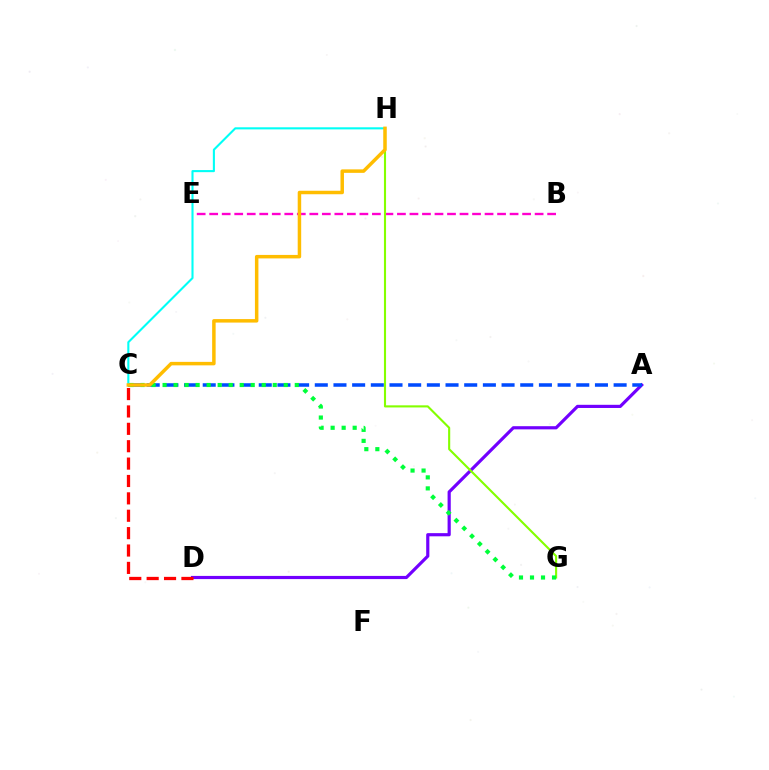{('A', 'D'): [{'color': '#7200ff', 'line_style': 'solid', 'thickness': 2.28}], ('A', 'C'): [{'color': '#004bff', 'line_style': 'dashed', 'thickness': 2.54}], ('B', 'E'): [{'color': '#ff00cf', 'line_style': 'dashed', 'thickness': 1.7}], ('G', 'H'): [{'color': '#84ff00', 'line_style': 'solid', 'thickness': 1.52}], ('C', 'G'): [{'color': '#00ff39', 'line_style': 'dotted', 'thickness': 2.99}], ('C', 'D'): [{'color': '#ff0000', 'line_style': 'dashed', 'thickness': 2.36}], ('C', 'H'): [{'color': '#00fff6', 'line_style': 'solid', 'thickness': 1.51}, {'color': '#ffbd00', 'line_style': 'solid', 'thickness': 2.51}]}